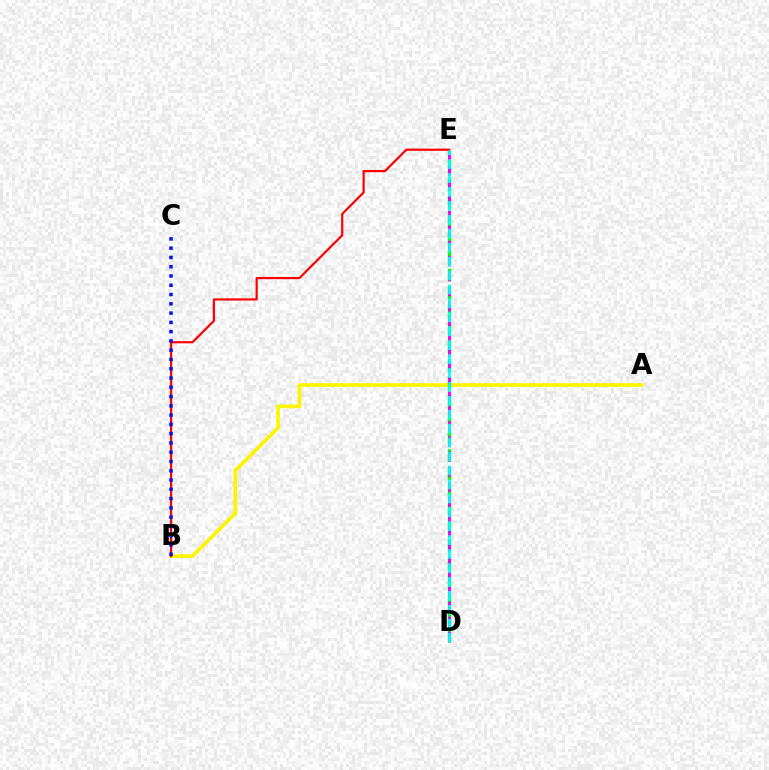{('A', 'B'): [{'color': '#fcf500', 'line_style': 'solid', 'thickness': 2.61}], ('B', 'E'): [{'color': '#ff0000', 'line_style': 'solid', 'thickness': 1.58}], ('D', 'E'): [{'color': '#08ff00', 'line_style': 'dashed', 'thickness': 2.45}, {'color': '#ee00ff', 'line_style': 'dashed', 'thickness': 2.04}, {'color': '#00fff6', 'line_style': 'dashed', 'thickness': 1.89}], ('B', 'C'): [{'color': '#0010ff', 'line_style': 'dotted', 'thickness': 2.52}]}